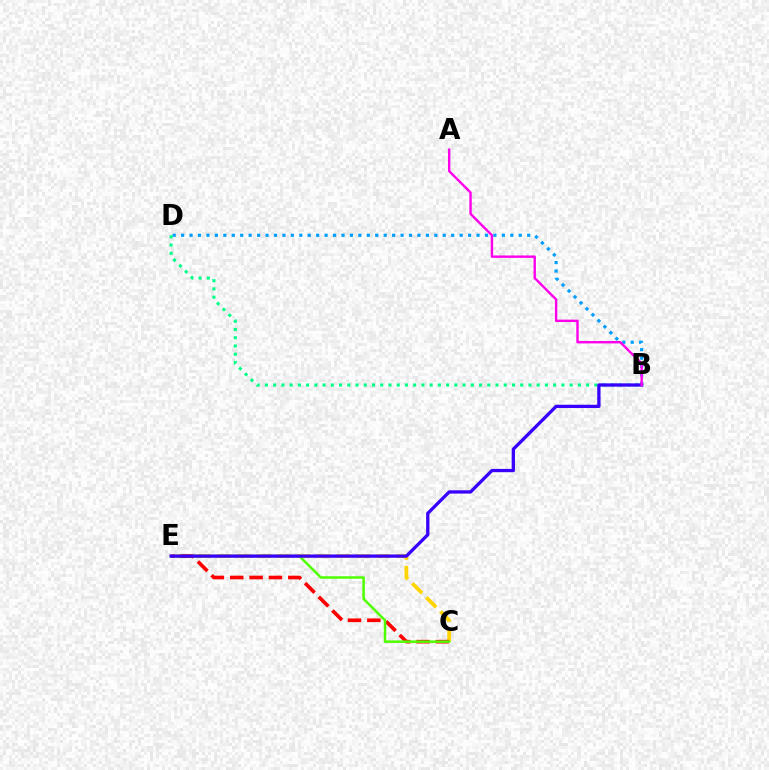{('C', 'E'): [{'color': '#ffd500', 'line_style': 'dashed', 'thickness': 2.7}, {'color': '#ff0000', 'line_style': 'dashed', 'thickness': 2.63}, {'color': '#4fff00', 'line_style': 'solid', 'thickness': 1.8}], ('B', 'D'): [{'color': '#009eff', 'line_style': 'dotted', 'thickness': 2.29}, {'color': '#00ff86', 'line_style': 'dotted', 'thickness': 2.24}], ('B', 'E'): [{'color': '#3700ff', 'line_style': 'solid', 'thickness': 2.36}], ('A', 'B'): [{'color': '#ff00ed', 'line_style': 'solid', 'thickness': 1.74}]}